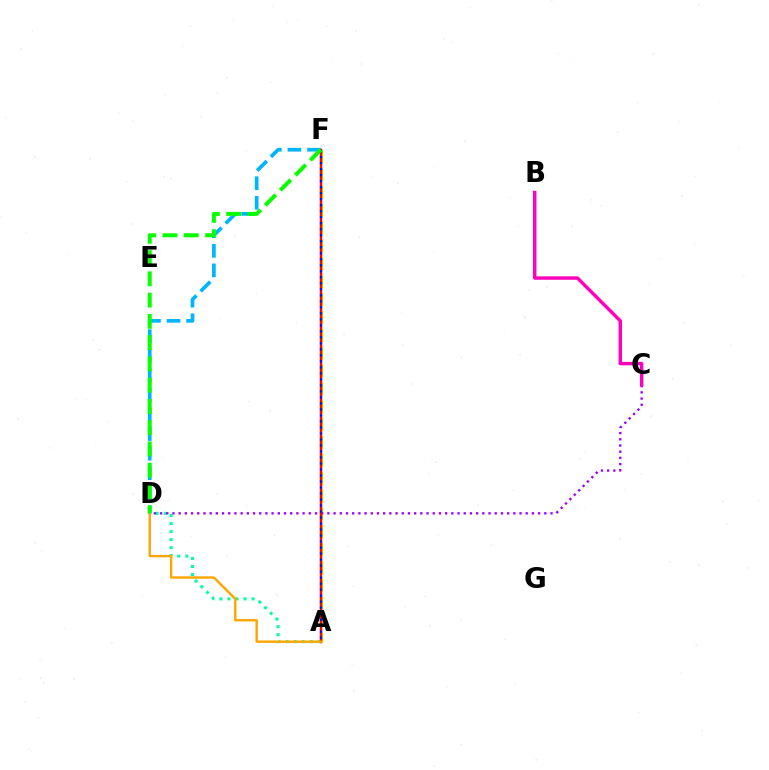{('A', 'F'): [{'color': '#b3ff00', 'line_style': 'dashed', 'thickness': 2.43}, {'color': '#ff0000', 'line_style': 'solid', 'thickness': 1.78}, {'color': '#0010ff', 'line_style': 'dotted', 'thickness': 1.63}], ('A', 'D'): [{'color': '#00ff9d', 'line_style': 'dotted', 'thickness': 2.19}, {'color': '#ffa500', 'line_style': 'solid', 'thickness': 1.73}], ('C', 'D'): [{'color': '#9b00ff', 'line_style': 'dotted', 'thickness': 1.68}], ('B', 'C'): [{'color': '#ff00bd', 'line_style': 'solid', 'thickness': 2.47}], ('D', 'F'): [{'color': '#00b5ff', 'line_style': 'dashed', 'thickness': 2.66}, {'color': '#08ff00', 'line_style': 'dashed', 'thickness': 2.89}]}